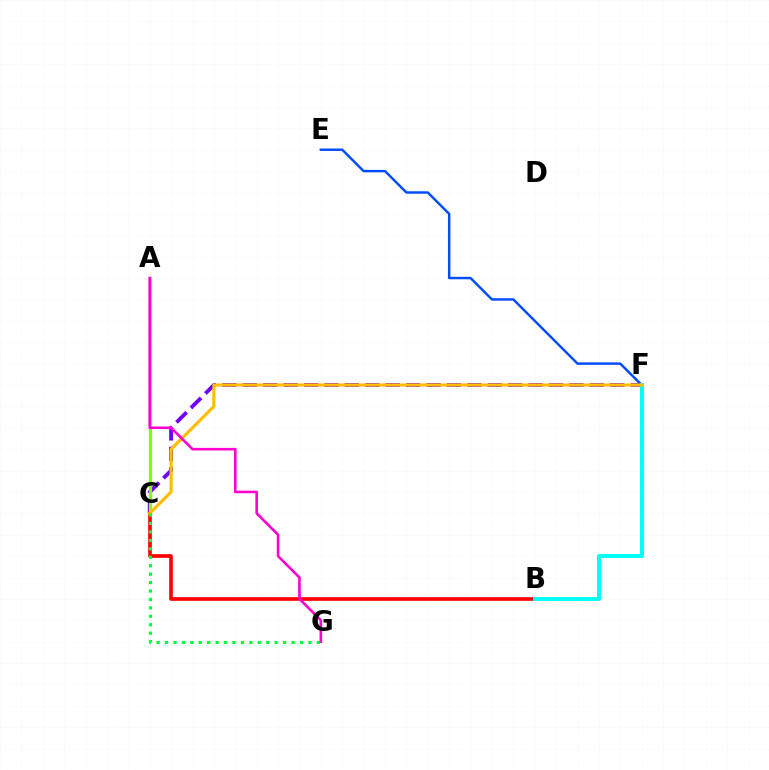{('E', 'F'): [{'color': '#004bff', 'line_style': 'solid', 'thickness': 1.76}], ('C', 'F'): [{'color': '#7200ff', 'line_style': 'dashed', 'thickness': 2.77}, {'color': '#ffbd00', 'line_style': 'solid', 'thickness': 2.25}], ('B', 'C'): [{'color': '#ff0000', 'line_style': 'solid', 'thickness': 2.62}], ('B', 'F'): [{'color': '#00fff6', 'line_style': 'solid', 'thickness': 2.85}], ('A', 'C'): [{'color': '#84ff00', 'line_style': 'solid', 'thickness': 2.29}], ('C', 'G'): [{'color': '#00ff39', 'line_style': 'dotted', 'thickness': 2.29}], ('A', 'G'): [{'color': '#ff00cf', 'line_style': 'solid', 'thickness': 1.87}]}